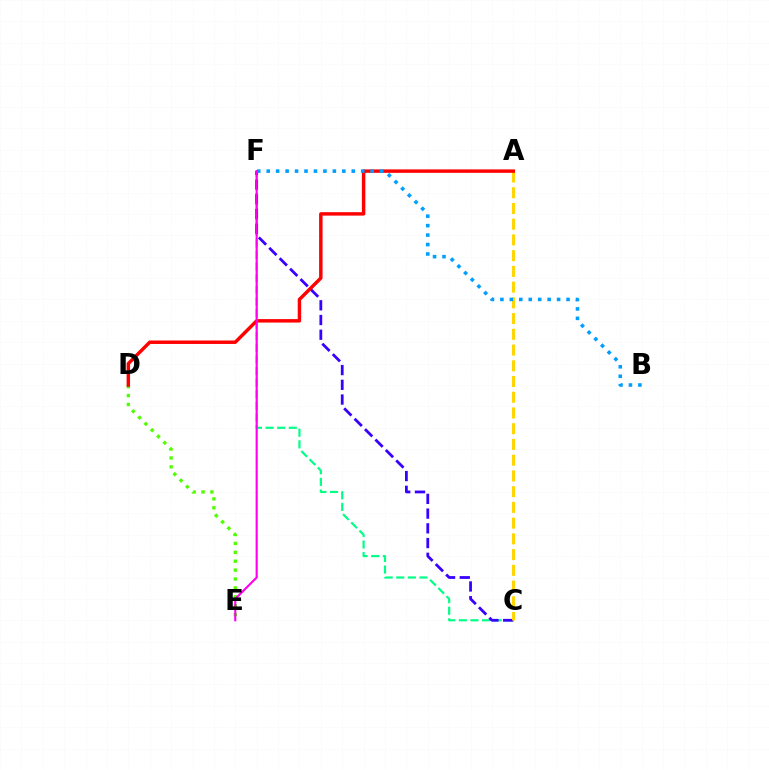{('C', 'F'): [{'color': '#00ff86', 'line_style': 'dashed', 'thickness': 1.58}, {'color': '#3700ff', 'line_style': 'dashed', 'thickness': 2.0}], ('D', 'E'): [{'color': '#4fff00', 'line_style': 'dotted', 'thickness': 2.42}], ('A', 'C'): [{'color': '#ffd500', 'line_style': 'dashed', 'thickness': 2.14}], ('A', 'D'): [{'color': '#ff0000', 'line_style': 'solid', 'thickness': 2.48}], ('B', 'F'): [{'color': '#009eff', 'line_style': 'dotted', 'thickness': 2.57}], ('E', 'F'): [{'color': '#ff00ed', 'line_style': 'solid', 'thickness': 1.53}]}